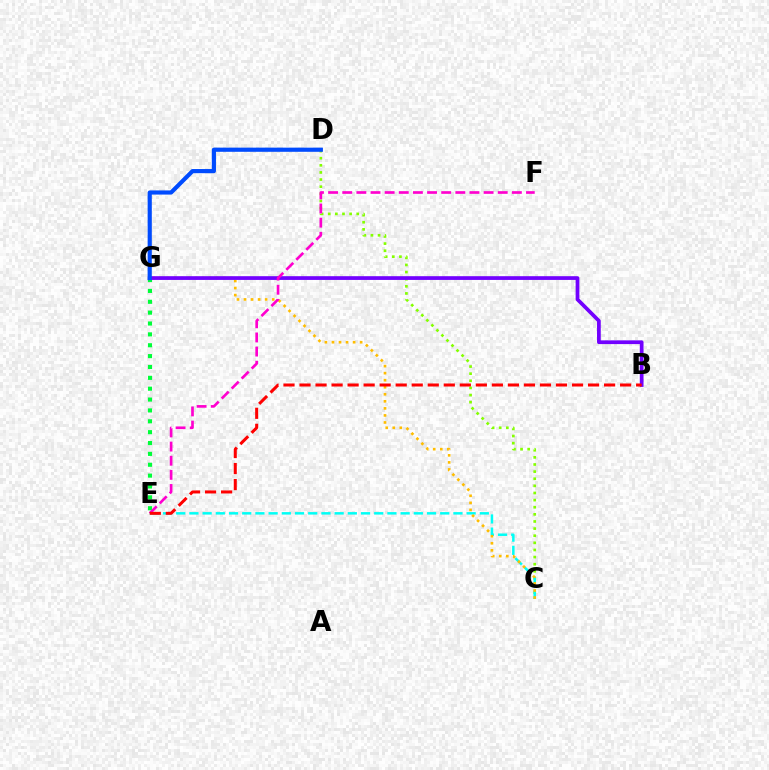{('C', 'D'): [{'color': '#84ff00', 'line_style': 'dotted', 'thickness': 1.94}], ('C', 'E'): [{'color': '#00fff6', 'line_style': 'dashed', 'thickness': 1.79}], ('E', 'G'): [{'color': '#00ff39', 'line_style': 'dotted', 'thickness': 2.95}], ('C', 'G'): [{'color': '#ffbd00', 'line_style': 'dotted', 'thickness': 1.91}], ('B', 'G'): [{'color': '#7200ff', 'line_style': 'solid', 'thickness': 2.69}], ('D', 'G'): [{'color': '#004bff', 'line_style': 'solid', 'thickness': 2.99}], ('E', 'F'): [{'color': '#ff00cf', 'line_style': 'dashed', 'thickness': 1.92}], ('B', 'E'): [{'color': '#ff0000', 'line_style': 'dashed', 'thickness': 2.18}]}